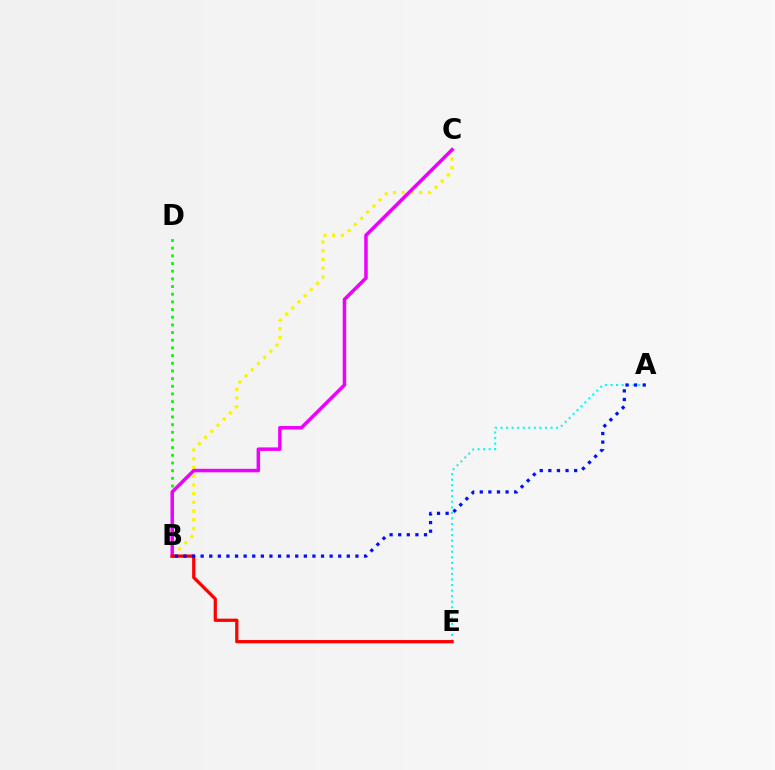{('B', 'C'): [{'color': '#fcf500', 'line_style': 'dotted', 'thickness': 2.37}, {'color': '#ee00ff', 'line_style': 'solid', 'thickness': 2.52}], ('B', 'D'): [{'color': '#08ff00', 'line_style': 'dotted', 'thickness': 2.08}], ('A', 'E'): [{'color': '#00fff6', 'line_style': 'dotted', 'thickness': 1.51}], ('B', 'E'): [{'color': '#ff0000', 'line_style': 'solid', 'thickness': 2.34}], ('A', 'B'): [{'color': '#0010ff', 'line_style': 'dotted', 'thickness': 2.34}]}